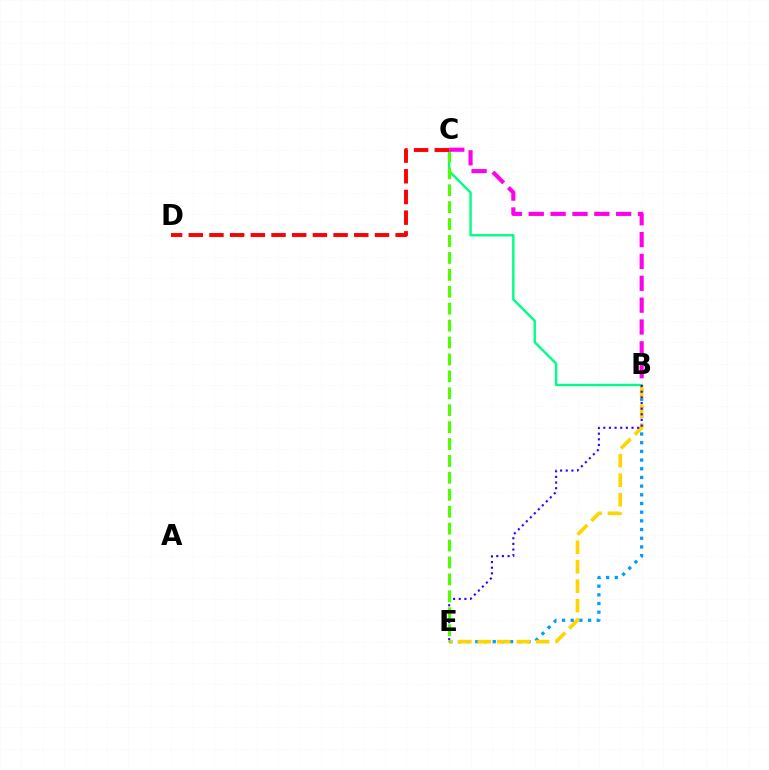{('B', 'E'): [{'color': '#009eff', 'line_style': 'dotted', 'thickness': 2.36}, {'color': '#ffd500', 'line_style': 'dashed', 'thickness': 2.64}, {'color': '#3700ff', 'line_style': 'dotted', 'thickness': 1.53}], ('B', 'C'): [{'color': '#00ff86', 'line_style': 'solid', 'thickness': 1.74}, {'color': '#ff00ed', 'line_style': 'dashed', 'thickness': 2.97}], ('C', 'E'): [{'color': '#4fff00', 'line_style': 'dashed', 'thickness': 2.3}], ('C', 'D'): [{'color': '#ff0000', 'line_style': 'dashed', 'thickness': 2.81}]}